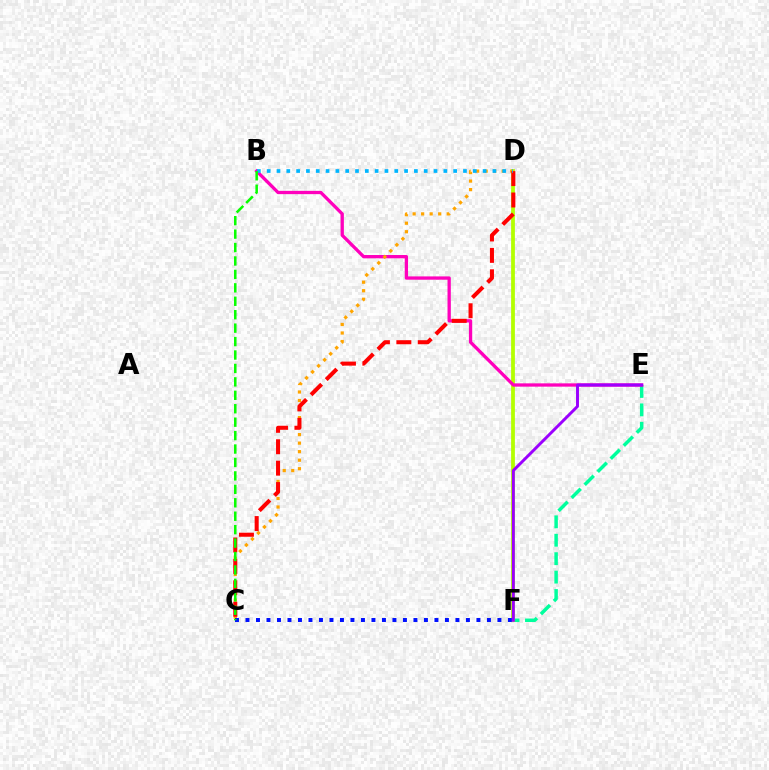{('E', 'F'): [{'color': '#00ff9d', 'line_style': 'dashed', 'thickness': 2.5}, {'color': '#9b00ff', 'line_style': 'solid', 'thickness': 2.12}], ('D', 'F'): [{'color': '#b3ff00', 'line_style': 'solid', 'thickness': 2.72}], ('B', 'E'): [{'color': '#ff00bd', 'line_style': 'solid', 'thickness': 2.38}], ('C', 'D'): [{'color': '#ffa500', 'line_style': 'dotted', 'thickness': 2.32}, {'color': '#ff0000', 'line_style': 'dashed', 'thickness': 2.91}], ('B', 'D'): [{'color': '#00b5ff', 'line_style': 'dotted', 'thickness': 2.67}], ('C', 'F'): [{'color': '#0010ff', 'line_style': 'dotted', 'thickness': 2.85}], ('B', 'C'): [{'color': '#08ff00', 'line_style': 'dashed', 'thickness': 1.82}]}